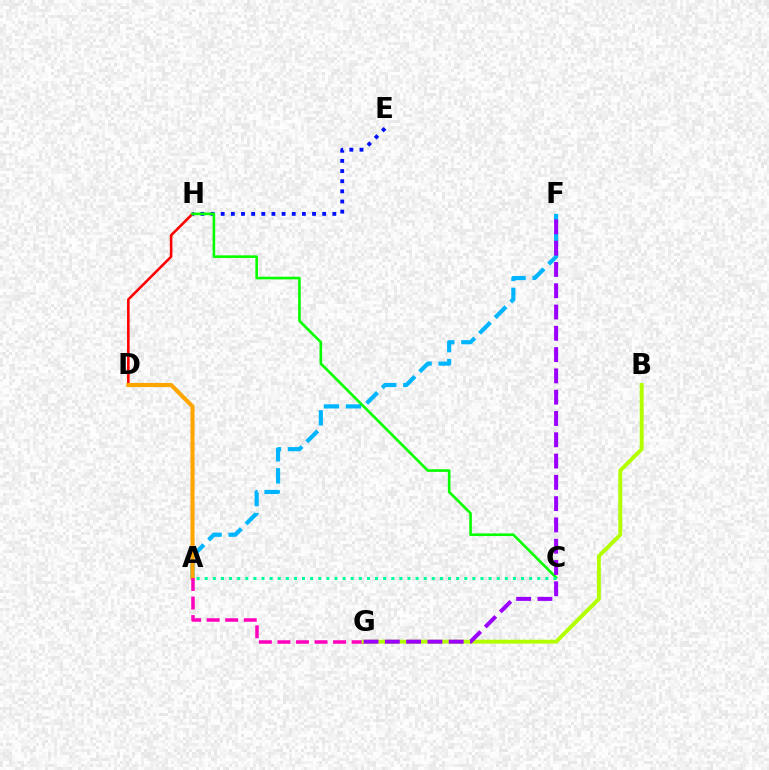{('D', 'H'): [{'color': '#ff0000', 'line_style': 'solid', 'thickness': 1.86}], ('A', 'F'): [{'color': '#00b5ff', 'line_style': 'dashed', 'thickness': 3.0}], ('A', 'D'): [{'color': '#ffa500', 'line_style': 'solid', 'thickness': 2.97}], ('A', 'G'): [{'color': '#ff00bd', 'line_style': 'dashed', 'thickness': 2.52}], ('E', 'H'): [{'color': '#0010ff', 'line_style': 'dotted', 'thickness': 2.76}], ('B', 'G'): [{'color': '#b3ff00', 'line_style': 'solid', 'thickness': 2.81}], ('C', 'H'): [{'color': '#08ff00', 'line_style': 'solid', 'thickness': 1.9}], ('A', 'C'): [{'color': '#00ff9d', 'line_style': 'dotted', 'thickness': 2.2}], ('F', 'G'): [{'color': '#9b00ff', 'line_style': 'dashed', 'thickness': 2.89}]}